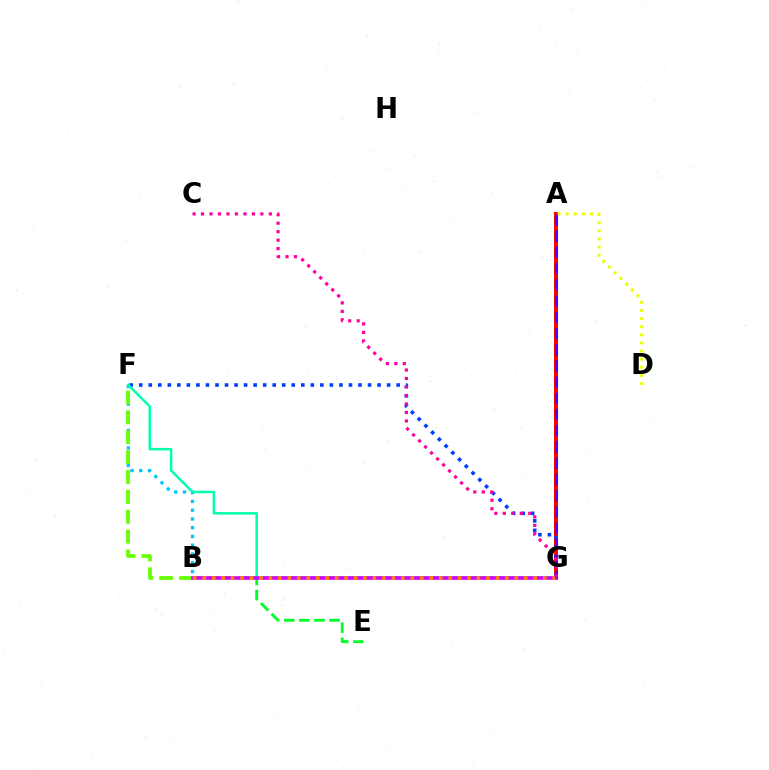{('B', 'F'): [{'color': '#00c7ff', 'line_style': 'dotted', 'thickness': 2.38}, {'color': '#66ff00', 'line_style': 'dashed', 'thickness': 2.7}], ('B', 'E'): [{'color': '#00ff27', 'line_style': 'dashed', 'thickness': 2.05}], ('A', 'G'): [{'color': '#ff0000', 'line_style': 'solid', 'thickness': 2.9}, {'color': '#4f00ff', 'line_style': 'dashed', 'thickness': 2.2}], ('F', 'G'): [{'color': '#003fff', 'line_style': 'dotted', 'thickness': 2.59}, {'color': '#00ffaf', 'line_style': 'solid', 'thickness': 1.79}], ('A', 'D'): [{'color': '#eeff00', 'line_style': 'dotted', 'thickness': 2.2}], ('B', 'G'): [{'color': '#d600ff', 'line_style': 'solid', 'thickness': 2.59}, {'color': '#ff8800', 'line_style': 'dotted', 'thickness': 2.57}], ('C', 'G'): [{'color': '#ff00a0', 'line_style': 'dotted', 'thickness': 2.31}]}